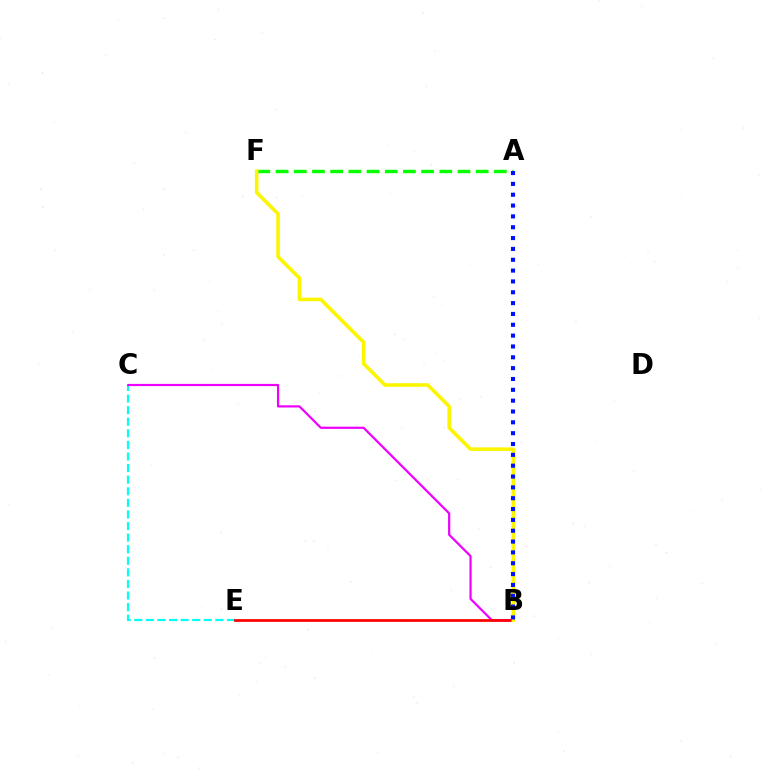{('C', 'E'): [{'color': '#00fff6', 'line_style': 'dashed', 'thickness': 1.57}], ('A', 'F'): [{'color': '#08ff00', 'line_style': 'dashed', 'thickness': 2.47}], ('B', 'C'): [{'color': '#ee00ff', 'line_style': 'solid', 'thickness': 1.59}], ('B', 'E'): [{'color': '#ff0000', 'line_style': 'solid', 'thickness': 1.97}], ('B', 'F'): [{'color': '#fcf500', 'line_style': 'solid', 'thickness': 2.57}], ('A', 'B'): [{'color': '#0010ff', 'line_style': 'dotted', 'thickness': 2.94}]}